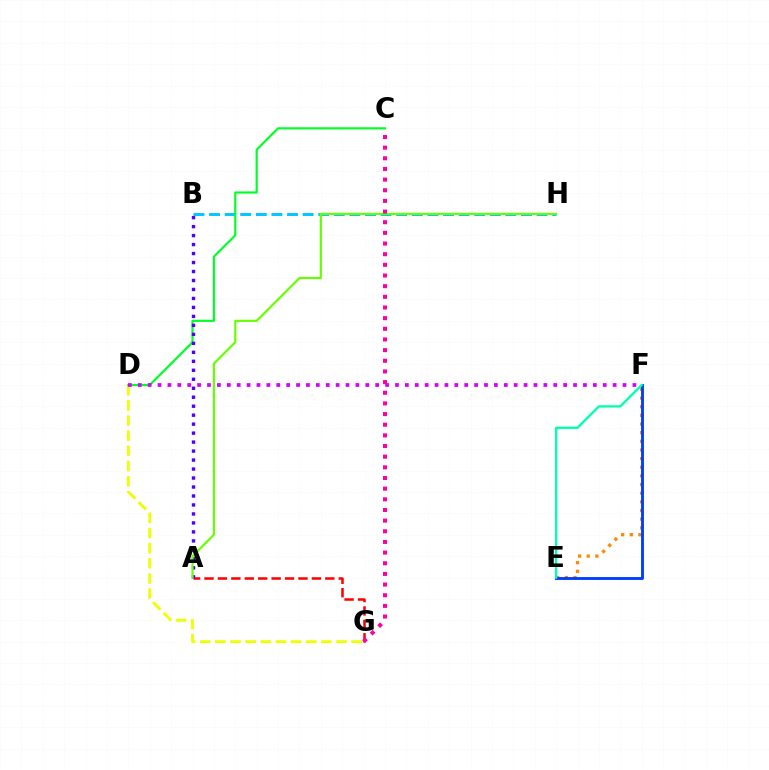{('E', 'F'): [{'color': '#ff8800', 'line_style': 'dotted', 'thickness': 2.35}, {'color': '#003fff', 'line_style': 'solid', 'thickness': 2.08}, {'color': '#00ffaf', 'line_style': 'solid', 'thickness': 1.66}], ('B', 'H'): [{'color': '#00c7ff', 'line_style': 'dashed', 'thickness': 2.12}], ('A', 'G'): [{'color': '#ff0000', 'line_style': 'dashed', 'thickness': 1.82}], ('D', 'G'): [{'color': '#eeff00', 'line_style': 'dashed', 'thickness': 2.06}], ('C', 'D'): [{'color': '#00ff27', 'line_style': 'solid', 'thickness': 1.55}], ('D', 'F'): [{'color': '#d600ff', 'line_style': 'dotted', 'thickness': 2.69}], ('A', 'B'): [{'color': '#4f00ff', 'line_style': 'dotted', 'thickness': 2.44}], ('A', 'H'): [{'color': '#66ff00', 'line_style': 'solid', 'thickness': 1.55}], ('C', 'G'): [{'color': '#ff00a0', 'line_style': 'dotted', 'thickness': 2.9}]}